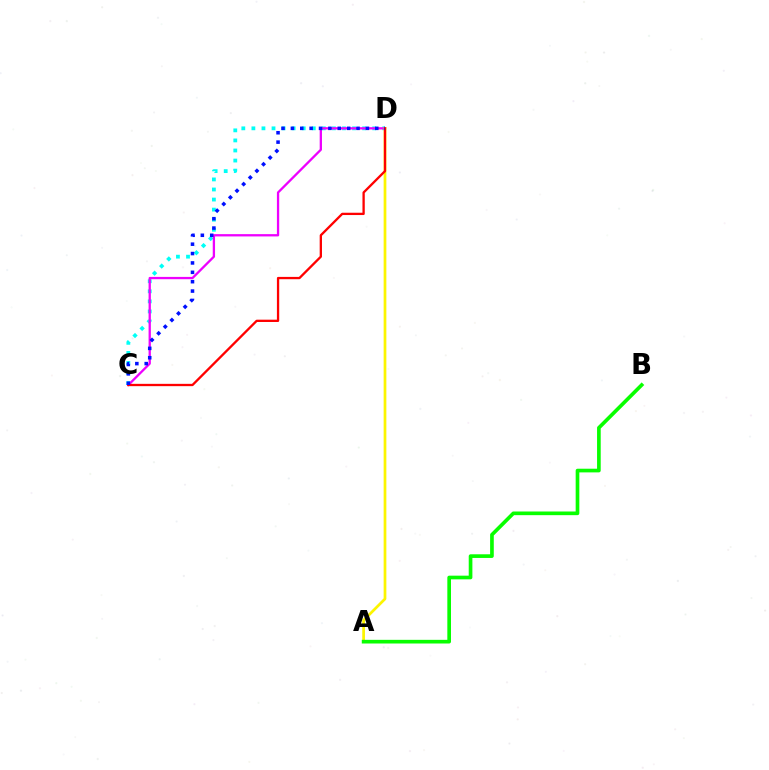{('C', 'D'): [{'color': '#00fff6', 'line_style': 'dotted', 'thickness': 2.73}, {'color': '#ee00ff', 'line_style': 'solid', 'thickness': 1.65}, {'color': '#ff0000', 'line_style': 'solid', 'thickness': 1.66}, {'color': '#0010ff', 'line_style': 'dotted', 'thickness': 2.55}], ('A', 'D'): [{'color': '#fcf500', 'line_style': 'solid', 'thickness': 1.96}], ('A', 'B'): [{'color': '#08ff00', 'line_style': 'solid', 'thickness': 2.64}]}